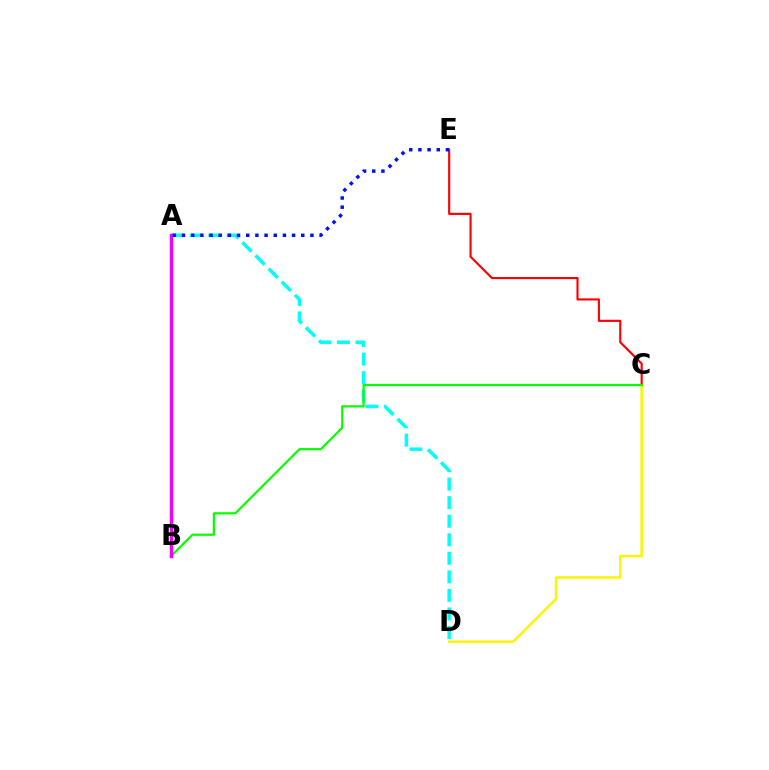{('C', 'D'): [{'color': '#fcf500', 'line_style': 'solid', 'thickness': 1.82}], ('A', 'D'): [{'color': '#00fff6', 'line_style': 'dashed', 'thickness': 2.52}], ('C', 'E'): [{'color': '#ff0000', 'line_style': 'solid', 'thickness': 1.54}], ('B', 'C'): [{'color': '#08ff00', 'line_style': 'solid', 'thickness': 1.6}], ('A', 'B'): [{'color': '#ee00ff', 'line_style': 'solid', 'thickness': 2.47}], ('A', 'E'): [{'color': '#0010ff', 'line_style': 'dotted', 'thickness': 2.49}]}